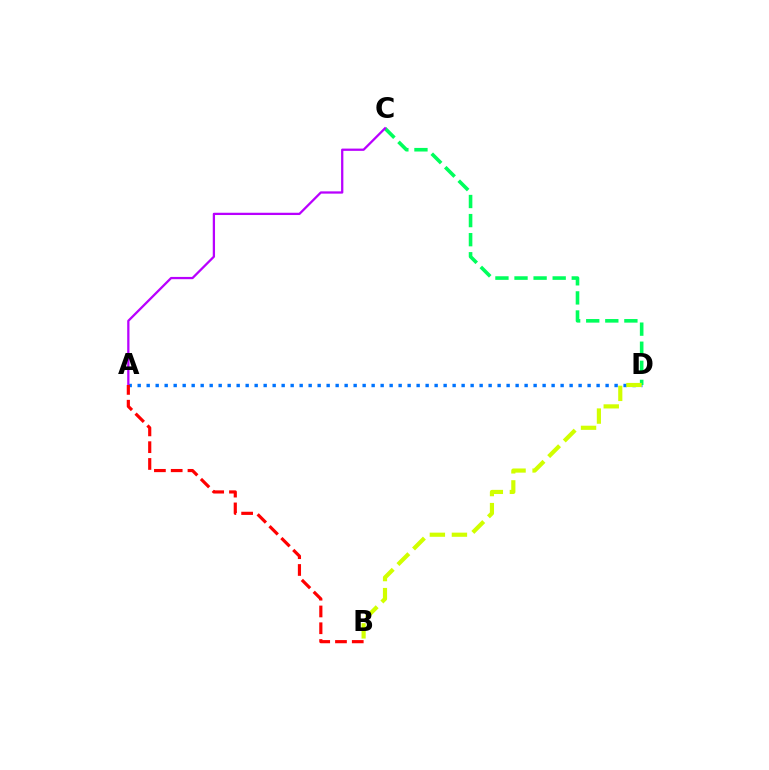{('A', 'D'): [{'color': '#0074ff', 'line_style': 'dotted', 'thickness': 2.44}], ('C', 'D'): [{'color': '#00ff5c', 'line_style': 'dashed', 'thickness': 2.59}], ('B', 'D'): [{'color': '#d1ff00', 'line_style': 'dashed', 'thickness': 3.0}], ('A', 'C'): [{'color': '#b900ff', 'line_style': 'solid', 'thickness': 1.63}], ('A', 'B'): [{'color': '#ff0000', 'line_style': 'dashed', 'thickness': 2.28}]}